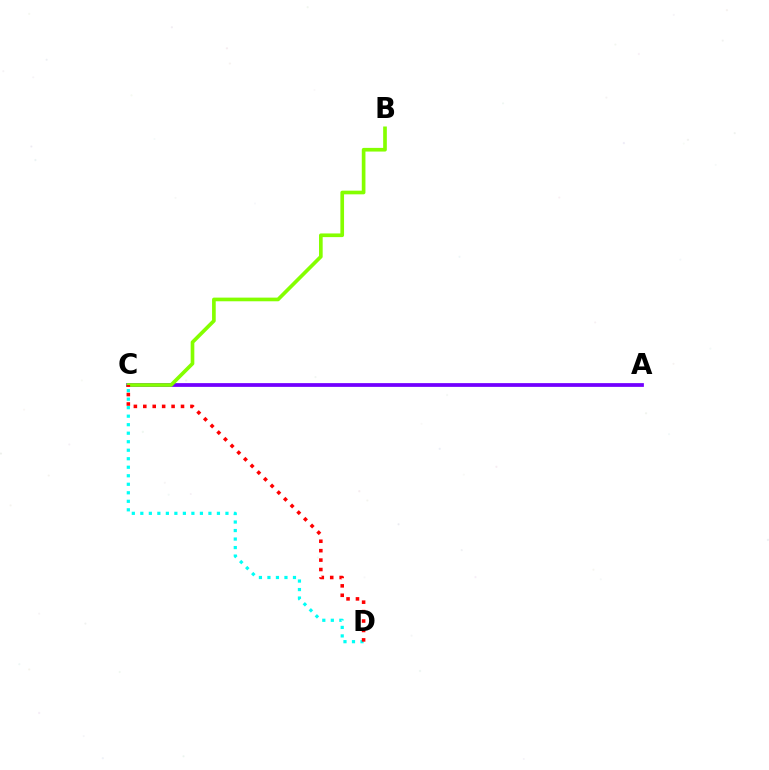{('A', 'C'): [{'color': '#7200ff', 'line_style': 'solid', 'thickness': 2.7}], ('B', 'C'): [{'color': '#84ff00', 'line_style': 'solid', 'thickness': 2.64}], ('C', 'D'): [{'color': '#00fff6', 'line_style': 'dotted', 'thickness': 2.31}, {'color': '#ff0000', 'line_style': 'dotted', 'thickness': 2.56}]}